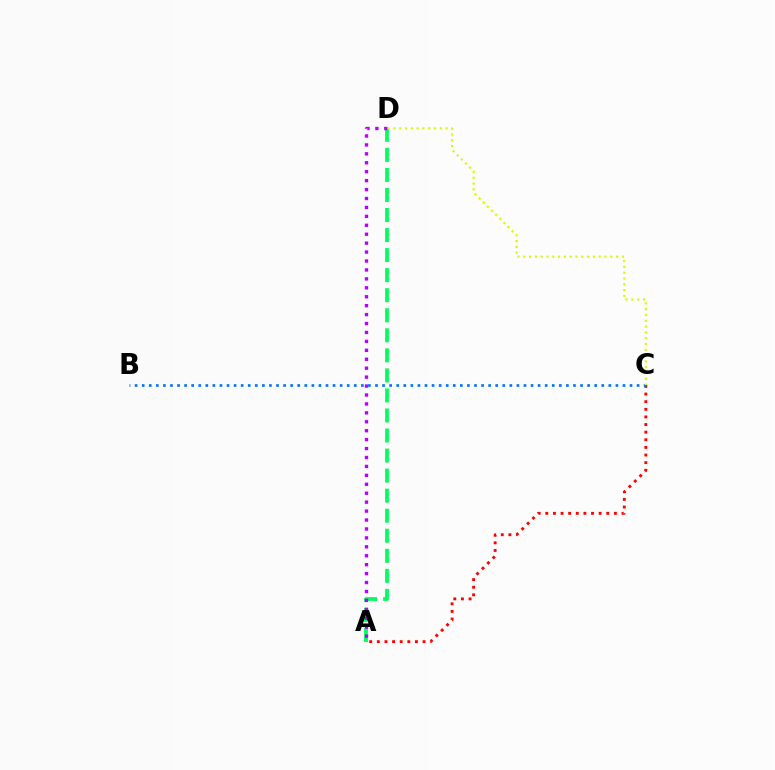{('A', 'D'): [{'color': '#00ff5c', 'line_style': 'dashed', 'thickness': 2.72}, {'color': '#b900ff', 'line_style': 'dotted', 'thickness': 2.43}], ('A', 'C'): [{'color': '#ff0000', 'line_style': 'dotted', 'thickness': 2.07}], ('B', 'C'): [{'color': '#0074ff', 'line_style': 'dotted', 'thickness': 1.92}], ('C', 'D'): [{'color': '#d1ff00', 'line_style': 'dotted', 'thickness': 1.58}]}